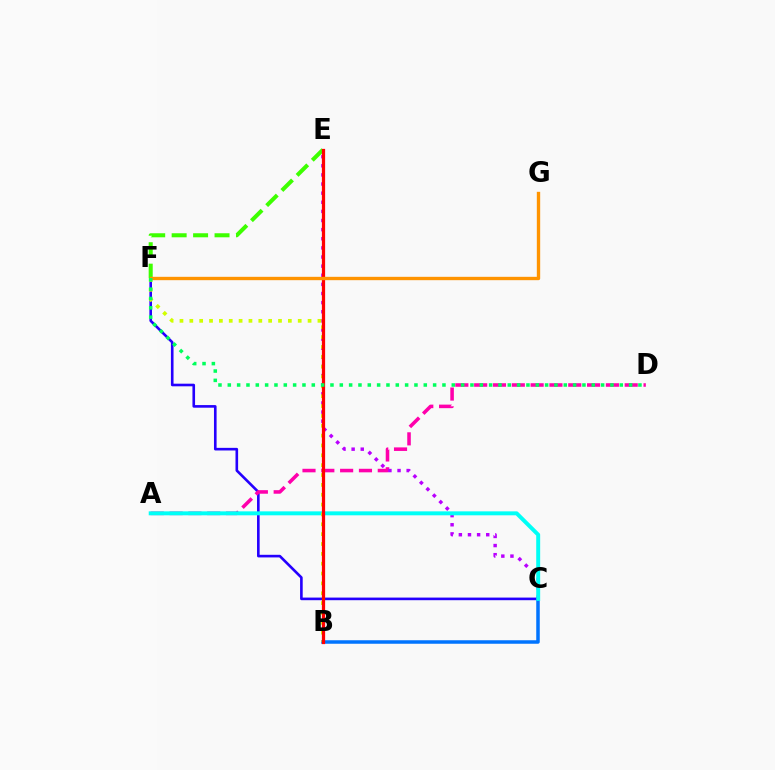{('B', 'C'): [{'color': '#0074ff', 'line_style': 'solid', 'thickness': 2.53}], ('C', 'F'): [{'color': '#2500ff', 'line_style': 'solid', 'thickness': 1.89}], ('E', 'F'): [{'color': '#3dff00', 'line_style': 'dashed', 'thickness': 2.91}], ('A', 'D'): [{'color': '#ff00ac', 'line_style': 'dashed', 'thickness': 2.56}], ('C', 'E'): [{'color': '#b900ff', 'line_style': 'dotted', 'thickness': 2.48}], ('A', 'C'): [{'color': '#00fff6', 'line_style': 'solid', 'thickness': 2.84}], ('B', 'F'): [{'color': '#d1ff00', 'line_style': 'dotted', 'thickness': 2.68}], ('B', 'E'): [{'color': '#ff0000', 'line_style': 'solid', 'thickness': 2.33}], ('F', 'G'): [{'color': '#ff9400', 'line_style': 'solid', 'thickness': 2.42}], ('D', 'F'): [{'color': '#00ff5c', 'line_style': 'dotted', 'thickness': 2.54}]}